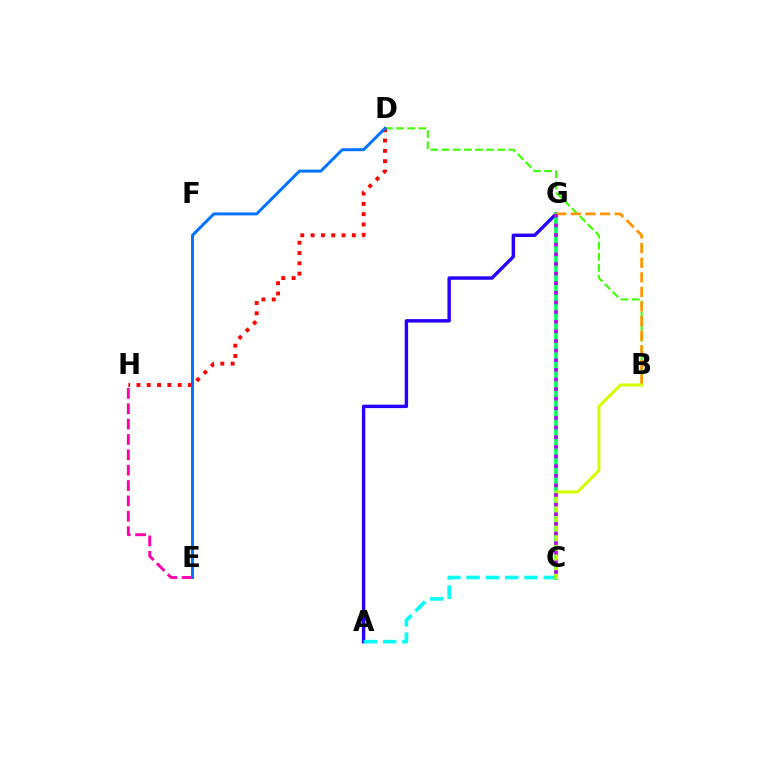{('B', 'D'): [{'color': '#3dff00', 'line_style': 'dashed', 'thickness': 1.51}], ('A', 'G'): [{'color': '#2500ff', 'line_style': 'solid', 'thickness': 2.46}], ('A', 'C'): [{'color': '#00fff6', 'line_style': 'dashed', 'thickness': 2.62}], ('D', 'H'): [{'color': '#ff0000', 'line_style': 'dotted', 'thickness': 2.8}], ('C', 'G'): [{'color': '#00ff5c', 'line_style': 'solid', 'thickness': 2.64}, {'color': '#b900ff', 'line_style': 'dotted', 'thickness': 2.62}], ('E', 'H'): [{'color': '#ff00ac', 'line_style': 'dashed', 'thickness': 2.09}], ('B', 'G'): [{'color': '#ff9400', 'line_style': 'dashed', 'thickness': 1.98}], ('B', 'C'): [{'color': '#d1ff00', 'line_style': 'solid', 'thickness': 2.19}], ('D', 'E'): [{'color': '#0074ff', 'line_style': 'solid', 'thickness': 2.14}]}